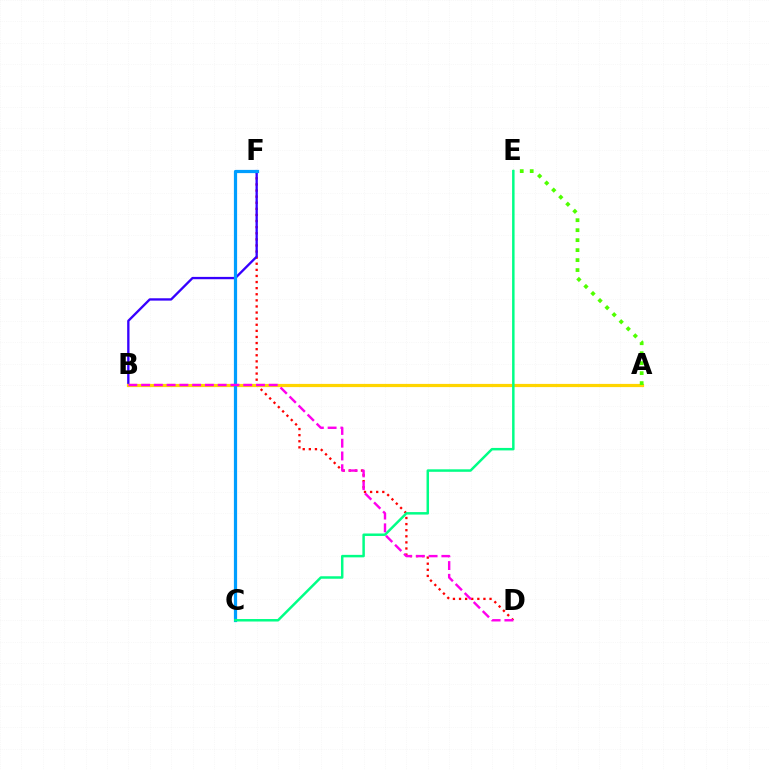{('D', 'F'): [{'color': '#ff0000', 'line_style': 'dotted', 'thickness': 1.66}], ('B', 'F'): [{'color': '#3700ff', 'line_style': 'solid', 'thickness': 1.68}], ('A', 'B'): [{'color': '#ffd500', 'line_style': 'solid', 'thickness': 2.3}], ('C', 'F'): [{'color': '#009eff', 'line_style': 'solid', 'thickness': 2.32}], ('A', 'E'): [{'color': '#4fff00', 'line_style': 'dotted', 'thickness': 2.71}], ('C', 'E'): [{'color': '#00ff86', 'line_style': 'solid', 'thickness': 1.79}], ('B', 'D'): [{'color': '#ff00ed', 'line_style': 'dashed', 'thickness': 1.73}]}